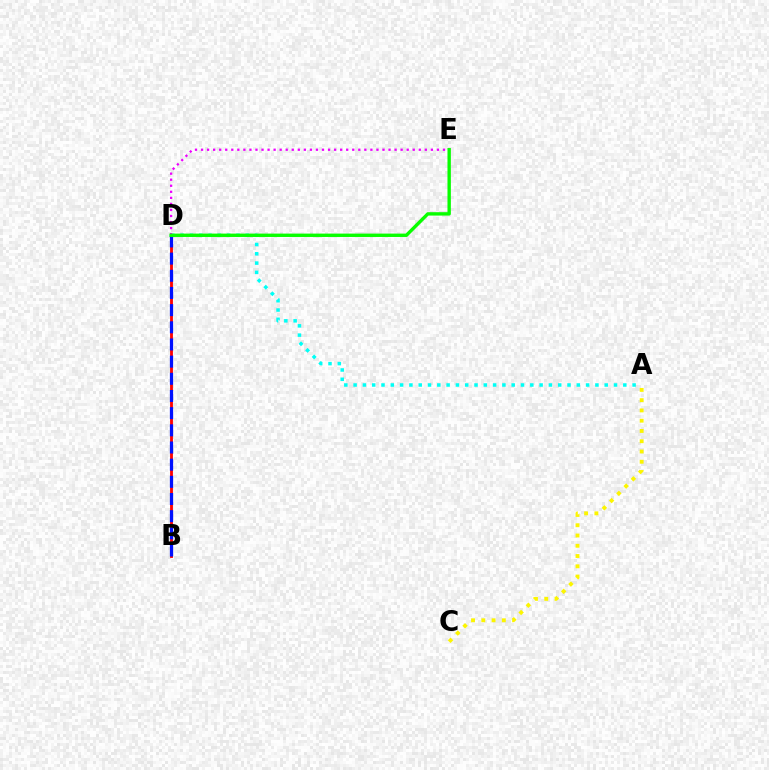{('B', 'D'): [{'color': '#ff0000', 'line_style': 'solid', 'thickness': 2.04}, {'color': '#0010ff', 'line_style': 'dashed', 'thickness': 2.33}], ('A', 'D'): [{'color': '#00fff6', 'line_style': 'dotted', 'thickness': 2.53}], ('D', 'E'): [{'color': '#ee00ff', 'line_style': 'dotted', 'thickness': 1.64}, {'color': '#08ff00', 'line_style': 'solid', 'thickness': 2.43}], ('A', 'C'): [{'color': '#fcf500', 'line_style': 'dotted', 'thickness': 2.79}]}